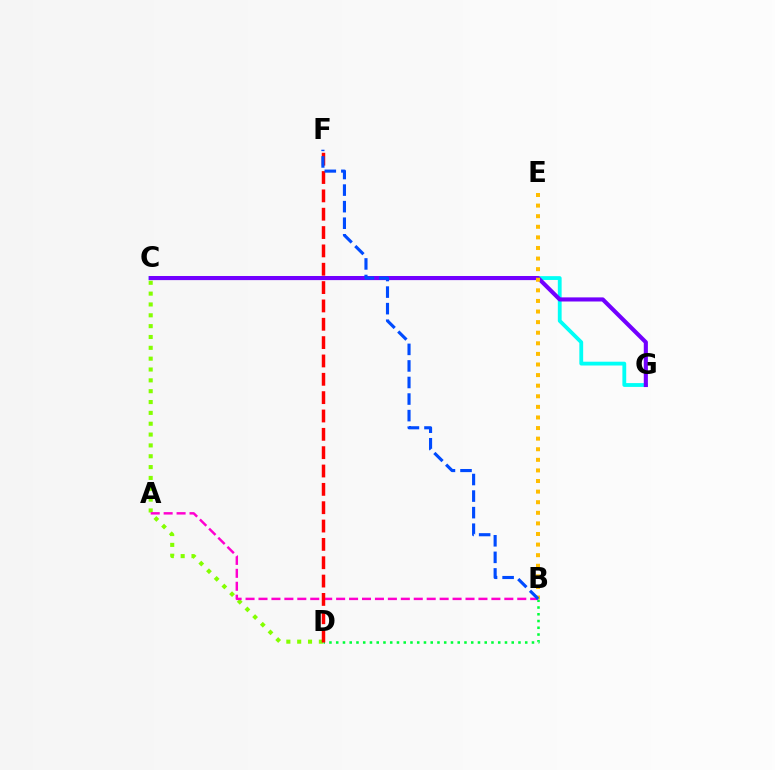{('C', 'G'): [{'color': '#00fff6', 'line_style': 'solid', 'thickness': 2.74}, {'color': '#7200ff', 'line_style': 'solid', 'thickness': 2.96}], ('B', 'D'): [{'color': '#00ff39', 'line_style': 'dotted', 'thickness': 1.83}], ('C', 'D'): [{'color': '#84ff00', 'line_style': 'dotted', 'thickness': 2.95}], ('A', 'B'): [{'color': '#ff00cf', 'line_style': 'dashed', 'thickness': 1.76}], ('B', 'E'): [{'color': '#ffbd00', 'line_style': 'dotted', 'thickness': 2.88}], ('D', 'F'): [{'color': '#ff0000', 'line_style': 'dashed', 'thickness': 2.49}], ('B', 'F'): [{'color': '#004bff', 'line_style': 'dashed', 'thickness': 2.25}]}